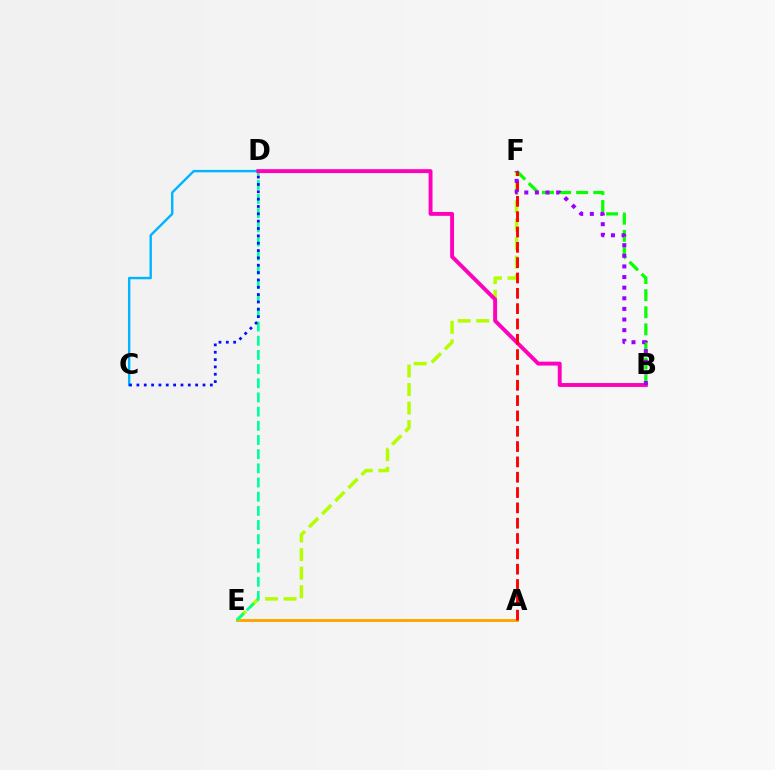{('C', 'D'): [{'color': '#00b5ff', 'line_style': 'solid', 'thickness': 1.74}, {'color': '#0010ff', 'line_style': 'dotted', 'thickness': 2.0}], ('A', 'E'): [{'color': '#ffa500', 'line_style': 'solid', 'thickness': 2.1}], ('E', 'F'): [{'color': '#b3ff00', 'line_style': 'dashed', 'thickness': 2.52}], ('B', 'F'): [{'color': '#08ff00', 'line_style': 'dashed', 'thickness': 2.32}, {'color': '#9b00ff', 'line_style': 'dotted', 'thickness': 2.89}], ('D', 'E'): [{'color': '#00ff9d', 'line_style': 'dashed', 'thickness': 1.93}], ('B', 'D'): [{'color': '#ff00bd', 'line_style': 'solid', 'thickness': 2.81}], ('A', 'F'): [{'color': '#ff0000', 'line_style': 'dashed', 'thickness': 2.08}]}